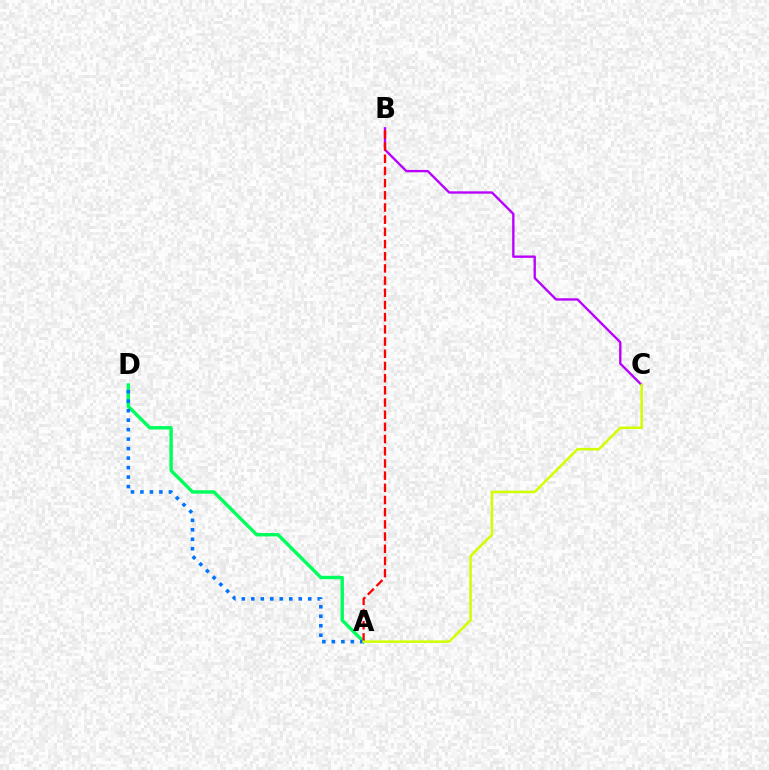{('B', 'C'): [{'color': '#b900ff', 'line_style': 'solid', 'thickness': 1.69}], ('A', 'D'): [{'color': '#00ff5c', 'line_style': 'solid', 'thickness': 2.45}, {'color': '#0074ff', 'line_style': 'dotted', 'thickness': 2.58}], ('A', 'B'): [{'color': '#ff0000', 'line_style': 'dashed', 'thickness': 1.66}], ('A', 'C'): [{'color': '#d1ff00', 'line_style': 'solid', 'thickness': 1.82}]}